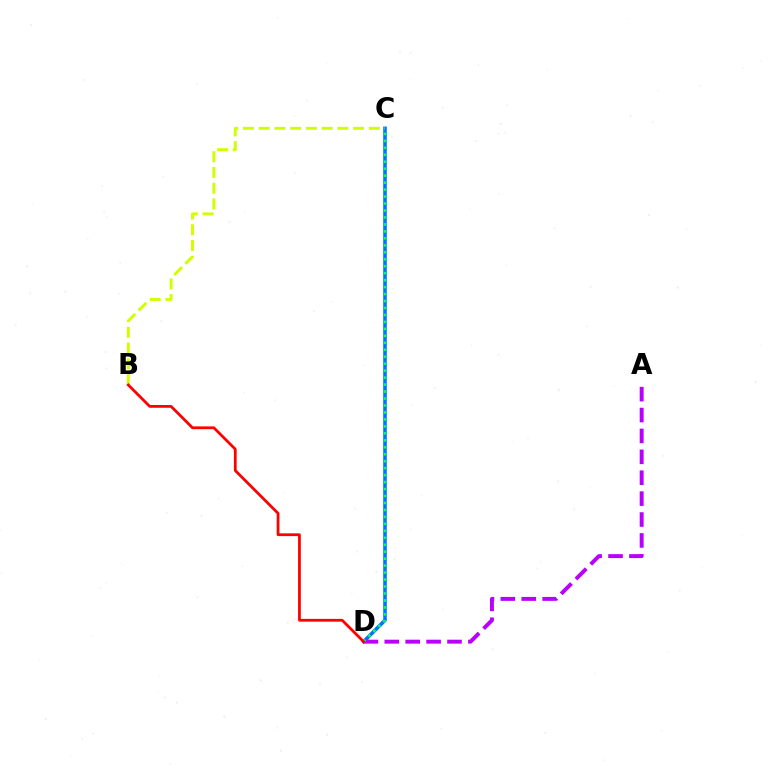{('C', 'D'): [{'color': '#0074ff', 'line_style': 'solid', 'thickness': 2.59}, {'color': '#00ff5c', 'line_style': 'dotted', 'thickness': 1.89}], ('B', 'C'): [{'color': '#d1ff00', 'line_style': 'dashed', 'thickness': 2.14}], ('A', 'D'): [{'color': '#b900ff', 'line_style': 'dashed', 'thickness': 2.84}], ('B', 'D'): [{'color': '#ff0000', 'line_style': 'solid', 'thickness': 2.0}]}